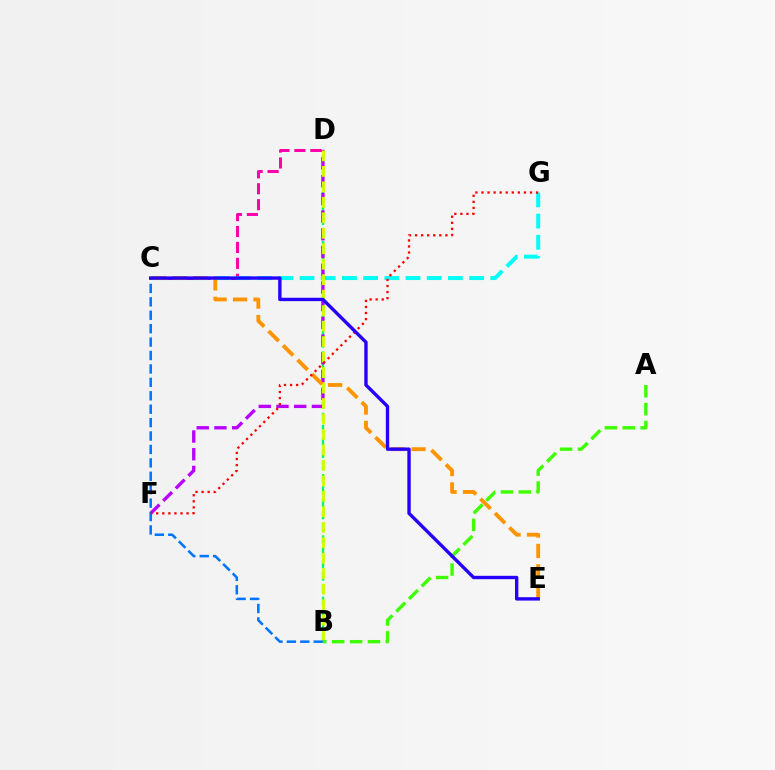{('C', 'D'): [{'color': '#ff00ac', 'line_style': 'dashed', 'thickness': 2.16}], ('B', 'D'): [{'color': '#00ff5c', 'line_style': 'dashed', 'thickness': 1.67}, {'color': '#d1ff00', 'line_style': 'dashed', 'thickness': 2.1}], ('D', 'F'): [{'color': '#b900ff', 'line_style': 'dashed', 'thickness': 2.41}], ('C', 'G'): [{'color': '#00fff6', 'line_style': 'dashed', 'thickness': 2.88}], ('B', 'C'): [{'color': '#0074ff', 'line_style': 'dashed', 'thickness': 1.82}], ('A', 'B'): [{'color': '#3dff00', 'line_style': 'dashed', 'thickness': 2.43}], ('C', 'E'): [{'color': '#ff9400', 'line_style': 'dashed', 'thickness': 2.77}, {'color': '#2500ff', 'line_style': 'solid', 'thickness': 2.43}], ('F', 'G'): [{'color': '#ff0000', 'line_style': 'dotted', 'thickness': 1.65}]}